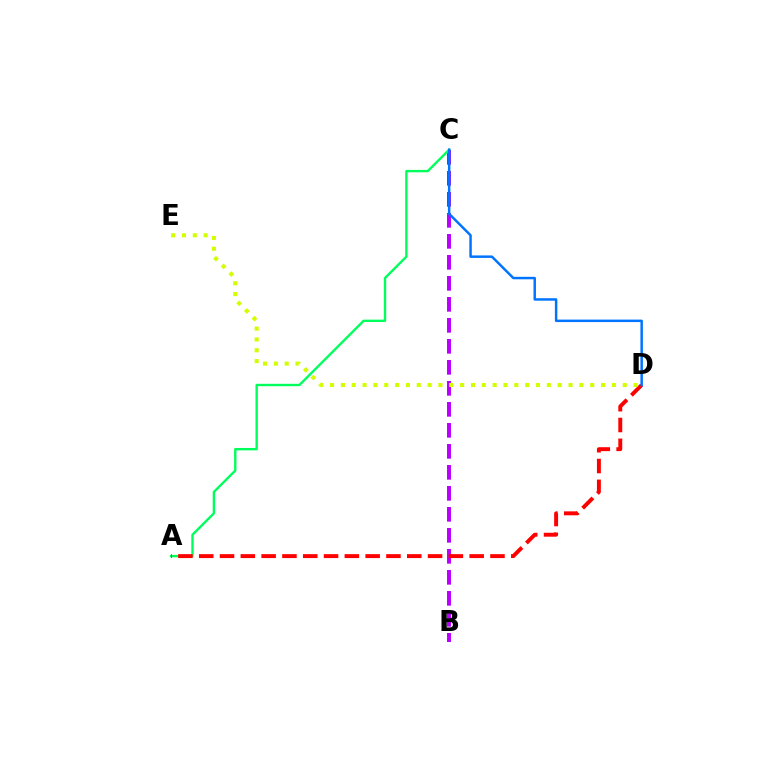{('B', 'C'): [{'color': '#b900ff', 'line_style': 'dashed', 'thickness': 2.85}], ('A', 'C'): [{'color': '#00ff5c', 'line_style': 'solid', 'thickness': 1.72}], ('A', 'D'): [{'color': '#ff0000', 'line_style': 'dashed', 'thickness': 2.83}], ('C', 'D'): [{'color': '#0074ff', 'line_style': 'solid', 'thickness': 1.78}], ('D', 'E'): [{'color': '#d1ff00', 'line_style': 'dotted', 'thickness': 2.95}]}